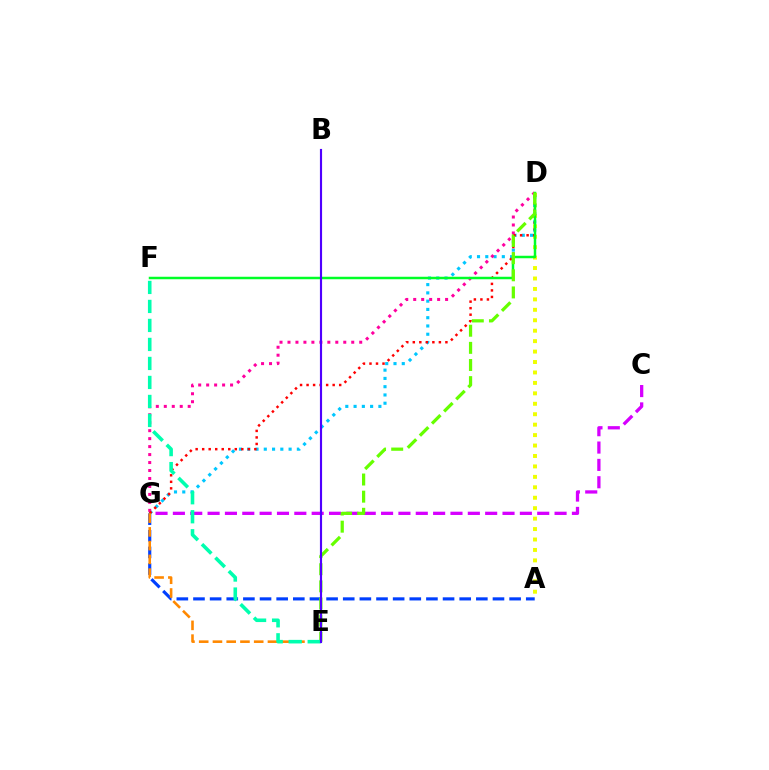{('A', 'G'): [{'color': '#003fff', 'line_style': 'dashed', 'thickness': 2.26}], ('A', 'D'): [{'color': '#eeff00', 'line_style': 'dotted', 'thickness': 2.84}], ('D', 'G'): [{'color': '#00c7ff', 'line_style': 'dotted', 'thickness': 2.25}, {'color': '#ff00a0', 'line_style': 'dotted', 'thickness': 2.17}, {'color': '#ff0000', 'line_style': 'dotted', 'thickness': 1.77}], ('C', 'G'): [{'color': '#d600ff', 'line_style': 'dashed', 'thickness': 2.36}], ('D', 'F'): [{'color': '#00ff27', 'line_style': 'solid', 'thickness': 1.79}], ('D', 'E'): [{'color': '#66ff00', 'line_style': 'dashed', 'thickness': 2.33}], ('E', 'G'): [{'color': '#ff8800', 'line_style': 'dashed', 'thickness': 1.87}], ('E', 'F'): [{'color': '#00ffaf', 'line_style': 'dashed', 'thickness': 2.58}], ('B', 'E'): [{'color': '#4f00ff', 'line_style': 'solid', 'thickness': 1.55}]}